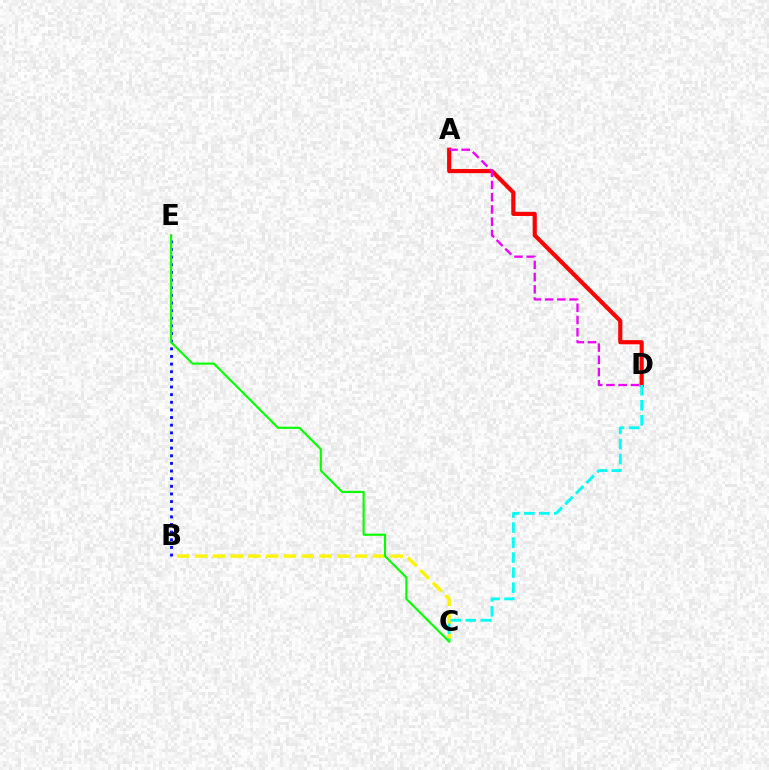{('B', 'C'): [{'color': '#fcf500', 'line_style': 'dashed', 'thickness': 2.42}], ('A', 'D'): [{'color': '#ff0000', 'line_style': 'solid', 'thickness': 2.98}, {'color': '#ee00ff', 'line_style': 'dashed', 'thickness': 1.66}], ('C', 'D'): [{'color': '#00fff6', 'line_style': 'dashed', 'thickness': 2.04}], ('B', 'E'): [{'color': '#0010ff', 'line_style': 'dotted', 'thickness': 2.08}], ('C', 'E'): [{'color': '#08ff00', 'line_style': 'solid', 'thickness': 1.56}]}